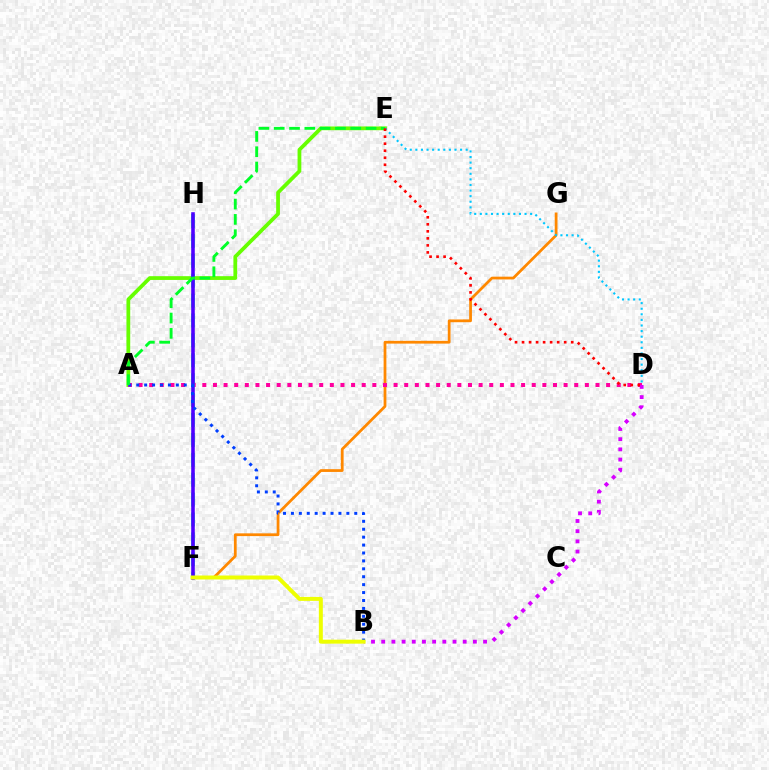{('A', 'E'): [{'color': '#66ff00', 'line_style': 'solid', 'thickness': 2.71}, {'color': '#00ff27', 'line_style': 'dashed', 'thickness': 2.08}], ('F', 'G'): [{'color': '#ff8800', 'line_style': 'solid', 'thickness': 1.99}], ('A', 'D'): [{'color': '#ff00a0', 'line_style': 'dotted', 'thickness': 2.89}], ('F', 'H'): [{'color': '#00ffaf', 'line_style': 'dashed', 'thickness': 2.7}, {'color': '#4f00ff', 'line_style': 'solid', 'thickness': 2.57}], ('B', 'D'): [{'color': '#d600ff', 'line_style': 'dotted', 'thickness': 2.77}], ('D', 'E'): [{'color': '#00c7ff', 'line_style': 'dotted', 'thickness': 1.52}, {'color': '#ff0000', 'line_style': 'dotted', 'thickness': 1.91}], ('A', 'B'): [{'color': '#003fff', 'line_style': 'dotted', 'thickness': 2.15}], ('B', 'F'): [{'color': '#eeff00', 'line_style': 'solid', 'thickness': 2.86}]}